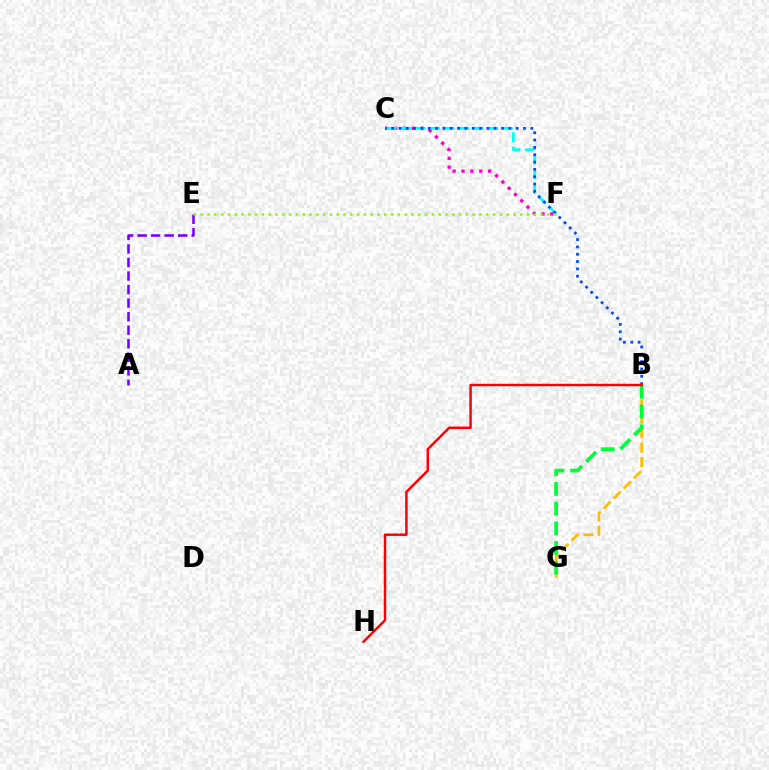{('C', 'F'): [{'color': '#ff00cf', 'line_style': 'dotted', 'thickness': 2.41}, {'color': '#00fff6', 'line_style': 'dashed', 'thickness': 1.98}], ('B', 'C'): [{'color': '#004bff', 'line_style': 'dotted', 'thickness': 1.99}], ('B', 'G'): [{'color': '#ffbd00', 'line_style': 'dashed', 'thickness': 1.96}, {'color': '#00ff39', 'line_style': 'dashed', 'thickness': 2.68}], ('A', 'E'): [{'color': '#7200ff', 'line_style': 'dashed', 'thickness': 1.84}], ('E', 'F'): [{'color': '#84ff00', 'line_style': 'dotted', 'thickness': 1.85}], ('B', 'H'): [{'color': '#ff0000', 'line_style': 'solid', 'thickness': 1.77}]}